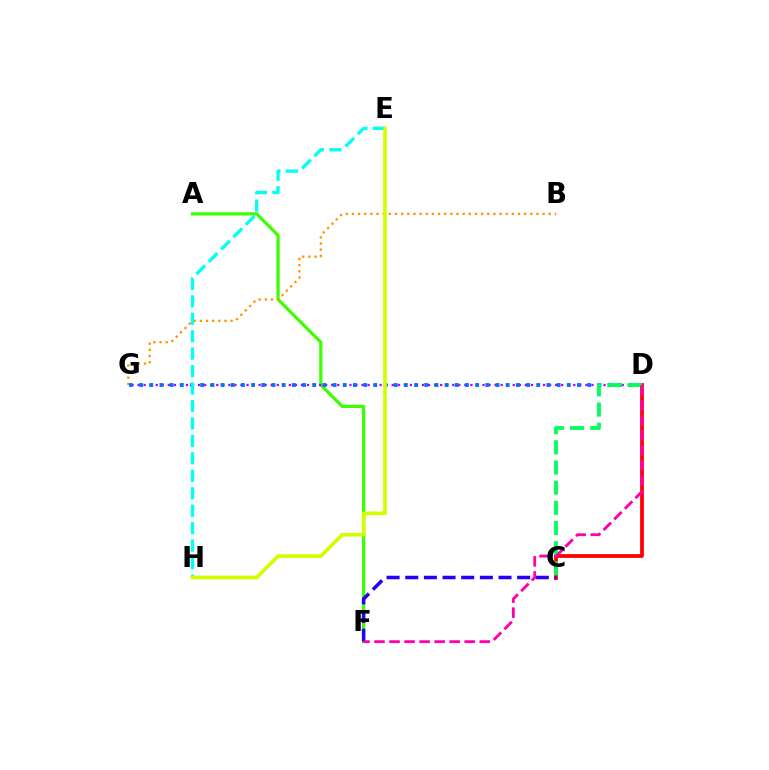{('C', 'D'): [{'color': '#ff0000', 'line_style': 'solid', 'thickness': 2.7}, {'color': '#00ff5c', 'line_style': 'dashed', 'thickness': 2.74}], ('A', 'F'): [{'color': '#3dff00', 'line_style': 'solid', 'thickness': 2.33}], ('C', 'F'): [{'color': '#2500ff', 'line_style': 'dashed', 'thickness': 2.53}], ('B', 'G'): [{'color': '#ff9400', 'line_style': 'dotted', 'thickness': 1.67}], ('D', 'G'): [{'color': '#b900ff', 'line_style': 'dotted', 'thickness': 1.64}, {'color': '#0074ff', 'line_style': 'dotted', 'thickness': 2.77}], ('E', 'H'): [{'color': '#00fff6', 'line_style': 'dashed', 'thickness': 2.37}, {'color': '#d1ff00', 'line_style': 'solid', 'thickness': 2.64}], ('D', 'F'): [{'color': '#ff00ac', 'line_style': 'dashed', 'thickness': 2.04}]}